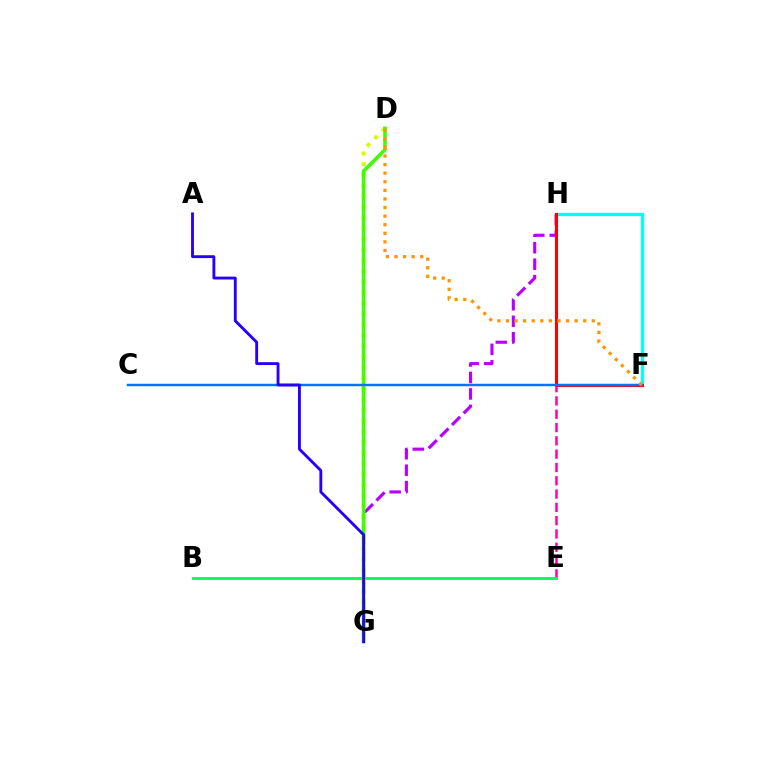{('G', 'H'): [{'color': '#b900ff', 'line_style': 'dashed', 'thickness': 2.24}], ('E', 'H'): [{'color': '#ff00ac', 'line_style': 'dashed', 'thickness': 1.81}], ('F', 'H'): [{'color': '#00fff6', 'line_style': 'solid', 'thickness': 2.39}, {'color': '#ff0000', 'line_style': 'solid', 'thickness': 2.21}], ('D', 'G'): [{'color': '#d1ff00', 'line_style': 'dotted', 'thickness': 2.9}, {'color': '#3dff00', 'line_style': 'solid', 'thickness': 2.57}], ('B', 'E'): [{'color': '#00ff5c', 'line_style': 'solid', 'thickness': 2.05}], ('C', 'F'): [{'color': '#0074ff', 'line_style': 'solid', 'thickness': 1.76}], ('A', 'G'): [{'color': '#2500ff', 'line_style': 'solid', 'thickness': 2.06}], ('D', 'F'): [{'color': '#ff9400', 'line_style': 'dotted', 'thickness': 2.33}]}